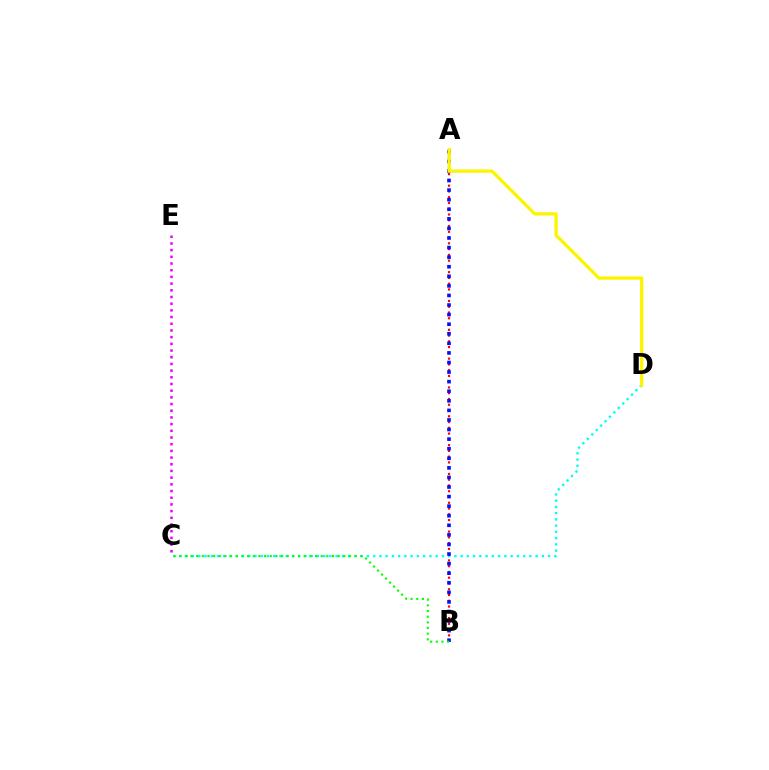{('C', 'D'): [{'color': '#00fff6', 'line_style': 'dotted', 'thickness': 1.7}], ('A', 'B'): [{'color': '#ff0000', 'line_style': 'dotted', 'thickness': 1.57}, {'color': '#0010ff', 'line_style': 'dotted', 'thickness': 2.6}], ('C', 'E'): [{'color': '#ee00ff', 'line_style': 'dotted', 'thickness': 1.82}], ('A', 'D'): [{'color': '#fcf500', 'line_style': 'solid', 'thickness': 2.37}], ('B', 'C'): [{'color': '#08ff00', 'line_style': 'dotted', 'thickness': 1.54}]}